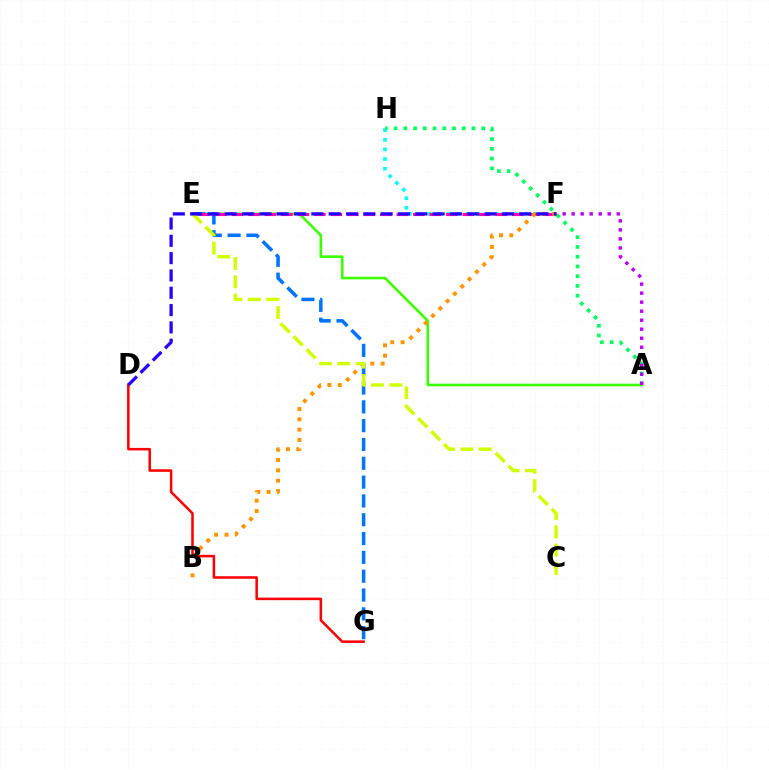{('A', 'E'): [{'color': '#3dff00', 'line_style': 'solid', 'thickness': 1.88}], ('F', 'H'): [{'color': '#00fff6', 'line_style': 'dotted', 'thickness': 2.61}], ('E', 'G'): [{'color': '#0074ff', 'line_style': 'dashed', 'thickness': 2.56}], ('E', 'F'): [{'color': '#ff00ac', 'line_style': 'dashed', 'thickness': 2.24}], ('B', 'F'): [{'color': '#ff9400', 'line_style': 'dotted', 'thickness': 2.81}], ('C', 'E'): [{'color': '#d1ff00', 'line_style': 'dashed', 'thickness': 2.49}], ('D', 'G'): [{'color': '#ff0000', 'line_style': 'solid', 'thickness': 1.82}], ('A', 'H'): [{'color': '#00ff5c', 'line_style': 'dotted', 'thickness': 2.65}], ('D', 'F'): [{'color': '#2500ff', 'line_style': 'dashed', 'thickness': 2.35}], ('A', 'F'): [{'color': '#b900ff', 'line_style': 'dotted', 'thickness': 2.45}]}